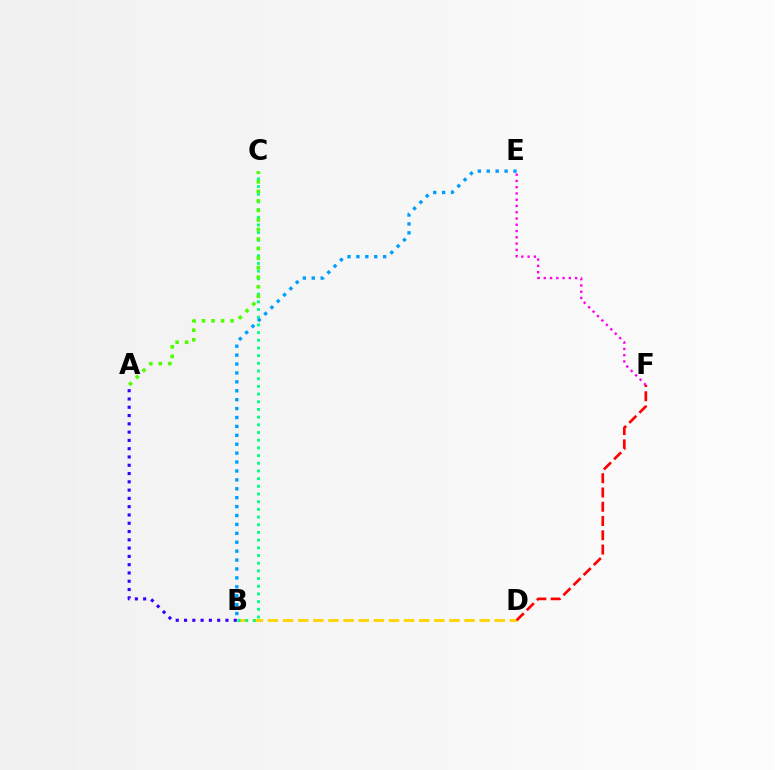{('B', 'D'): [{'color': '#ffd500', 'line_style': 'dashed', 'thickness': 2.05}], ('B', 'C'): [{'color': '#00ff86', 'line_style': 'dotted', 'thickness': 2.09}], ('A', 'C'): [{'color': '#4fff00', 'line_style': 'dotted', 'thickness': 2.59}], ('D', 'F'): [{'color': '#ff0000', 'line_style': 'dashed', 'thickness': 1.94}], ('A', 'B'): [{'color': '#3700ff', 'line_style': 'dotted', 'thickness': 2.25}], ('E', 'F'): [{'color': '#ff00ed', 'line_style': 'dotted', 'thickness': 1.7}], ('B', 'E'): [{'color': '#009eff', 'line_style': 'dotted', 'thickness': 2.42}]}